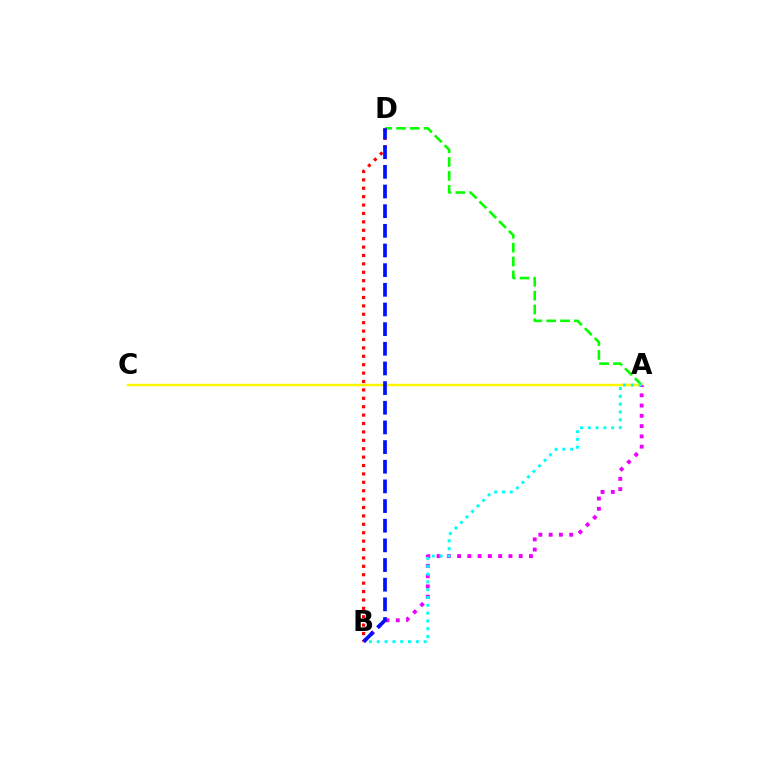{('A', 'D'): [{'color': '#08ff00', 'line_style': 'dashed', 'thickness': 1.88}], ('A', 'C'): [{'color': '#fcf500', 'line_style': 'solid', 'thickness': 1.78}], ('A', 'B'): [{'color': '#ee00ff', 'line_style': 'dotted', 'thickness': 2.79}, {'color': '#00fff6', 'line_style': 'dotted', 'thickness': 2.12}], ('B', 'D'): [{'color': '#ff0000', 'line_style': 'dotted', 'thickness': 2.28}, {'color': '#0010ff', 'line_style': 'dashed', 'thickness': 2.67}]}